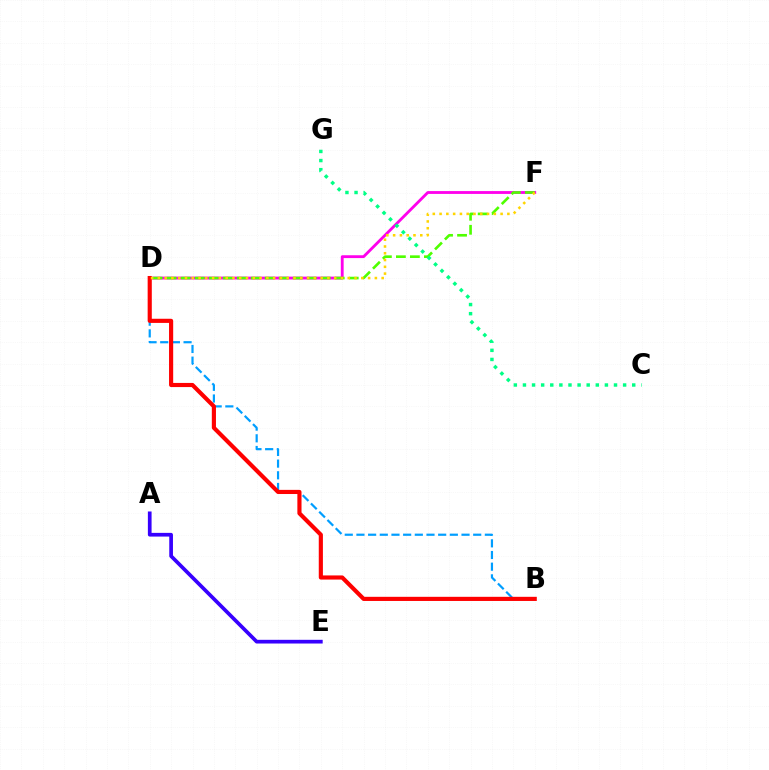{('B', 'D'): [{'color': '#009eff', 'line_style': 'dashed', 'thickness': 1.59}, {'color': '#ff0000', 'line_style': 'solid', 'thickness': 2.98}], ('D', 'F'): [{'color': '#ff00ed', 'line_style': 'solid', 'thickness': 2.04}, {'color': '#4fff00', 'line_style': 'dashed', 'thickness': 1.9}, {'color': '#ffd500', 'line_style': 'dotted', 'thickness': 1.84}], ('A', 'E'): [{'color': '#3700ff', 'line_style': 'solid', 'thickness': 2.67}], ('C', 'G'): [{'color': '#00ff86', 'line_style': 'dotted', 'thickness': 2.47}]}